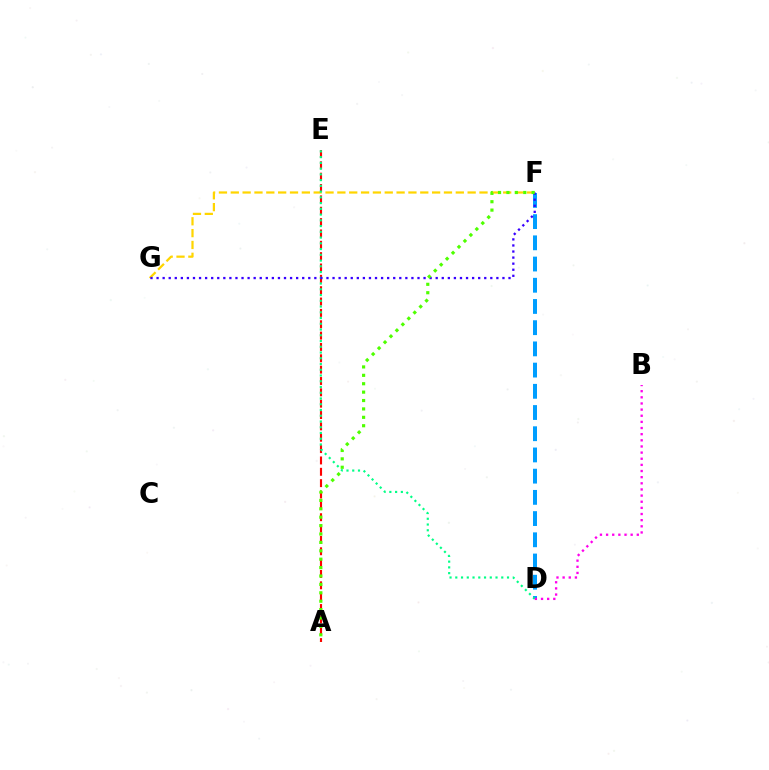{('D', 'F'): [{'color': '#009eff', 'line_style': 'dashed', 'thickness': 2.88}], ('A', 'E'): [{'color': '#ff0000', 'line_style': 'dashed', 'thickness': 1.54}], ('F', 'G'): [{'color': '#ffd500', 'line_style': 'dashed', 'thickness': 1.61}, {'color': '#3700ff', 'line_style': 'dotted', 'thickness': 1.65}], ('D', 'E'): [{'color': '#00ff86', 'line_style': 'dotted', 'thickness': 1.56}], ('A', 'F'): [{'color': '#4fff00', 'line_style': 'dotted', 'thickness': 2.28}], ('B', 'D'): [{'color': '#ff00ed', 'line_style': 'dotted', 'thickness': 1.67}]}